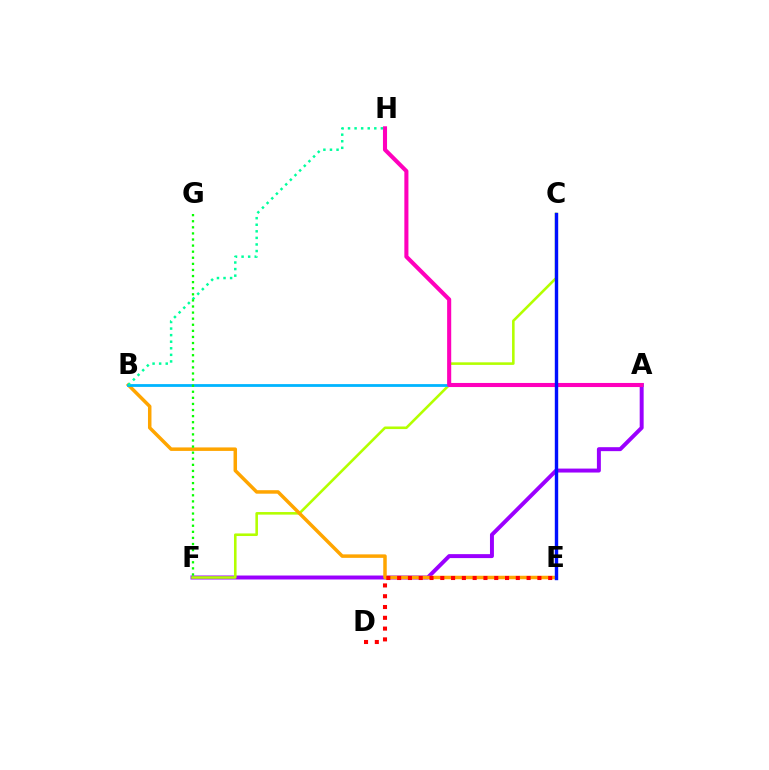{('A', 'F'): [{'color': '#9b00ff', 'line_style': 'solid', 'thickness': 2.85}], ('C', 'F'): [{'color': '#b3ff00', 'line_style': 'solid', 'thickness': 1.86}], ('B', 'E'): [{'color': '#ffa500', 'line_style': 'solid', 'thickness': 2.51}], ('A', 'B'): [{'color': '#00b5ff', 'line_style': 'solid', 'thickness': 2.01}], ('A', 'H'): [{'color': '#ff00bd', 'line_style': 'solid', 'thickness': 2.94}], ('B', 'H'): [{'color': '#00ff9d', 'line_style': 'dotted', 'thickness': 1.79}], ('D', 'E'): [{'color': '#ff0000', 'line_style': 'dotted', 'thickness': 2.93}], ('C', 'E'): [{'color': '#0010ff', 'line_style': 'solid', 'thickness': 2.45}], ('F', 'G'): [{'color': '#08ff00', 'line_style': 'dotted', 'thickness': 1.65}]}